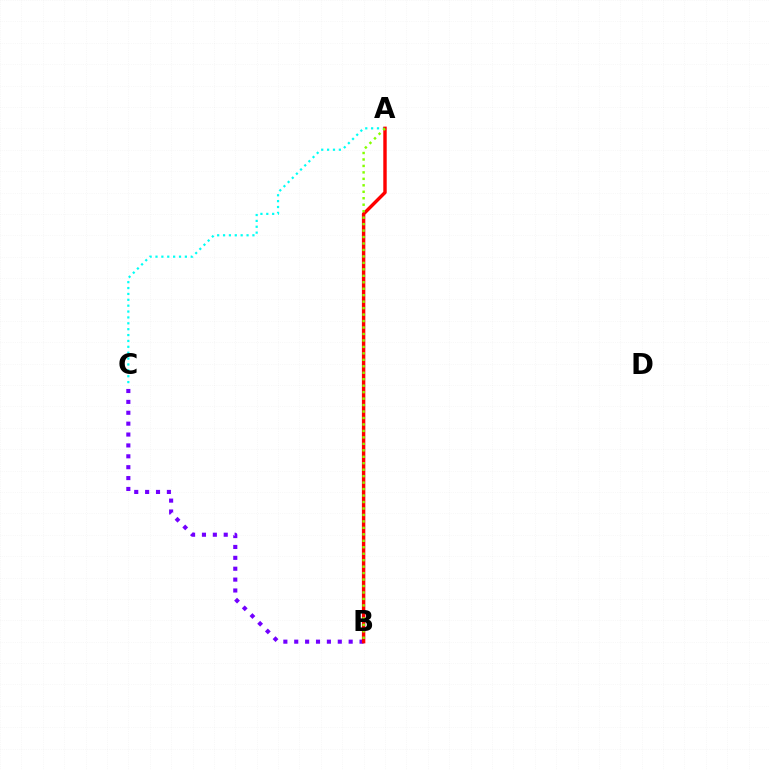{('B', 'C'): [{'color': '#7200ff', 'line_style': 'dotted', 'thickness': 2.96}], ('A', 'C'): [{'color': '#00fff6', 'line_style': 'dotted', 'thickness': 1.6}], ('A', 'B'): [{'color': '#ff0000', 'line_style': 'solid', 'thickness': 2.46}, {'color': '#84ff00', 'line_style': 'dotted', 'thickness': 1.76}]}